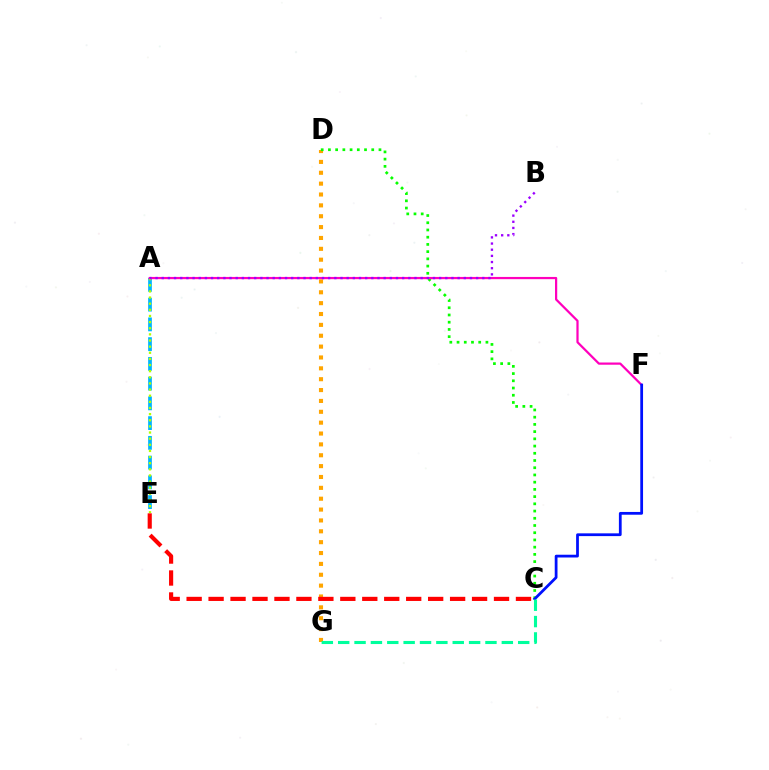{('A', 'E'): [{'color': '#00b5ff', 'line_style': 'dashed', 'thickness': 2.68}, {'color': '#b3ff00', 'line_style': 'dotted', 'thickness': 1.67}], ('D', 'G'): [{'color': '#ffa500', 'line_style': 'dotted', 'thickness': 2.95}], ('C', 'E'): [{'color': '#ff0000', 'line_style': 'dashed', 'thickness': 2.98}], ('C', 'D'): [{'color': '#08ff00', 'line_style': 'dotted', 'thickness': 1.96}], ('A', 'F'): [{'color': '#ff00bd', 'line_style': 'solid', 'thickness': 1.6}], ('A', 'B'): [{'color': '#9b00ff', 'line_style': 'dotted', 'thickness': 1.67}], ('C', 'F'): [{'color': '#0010ff', 'line_style': 'solid', 'thickness': 1.99}], ('C', 'G'): [{'color': '#00ff9d', 'line_style': 'dashed', 'thickness': 2.22}]}